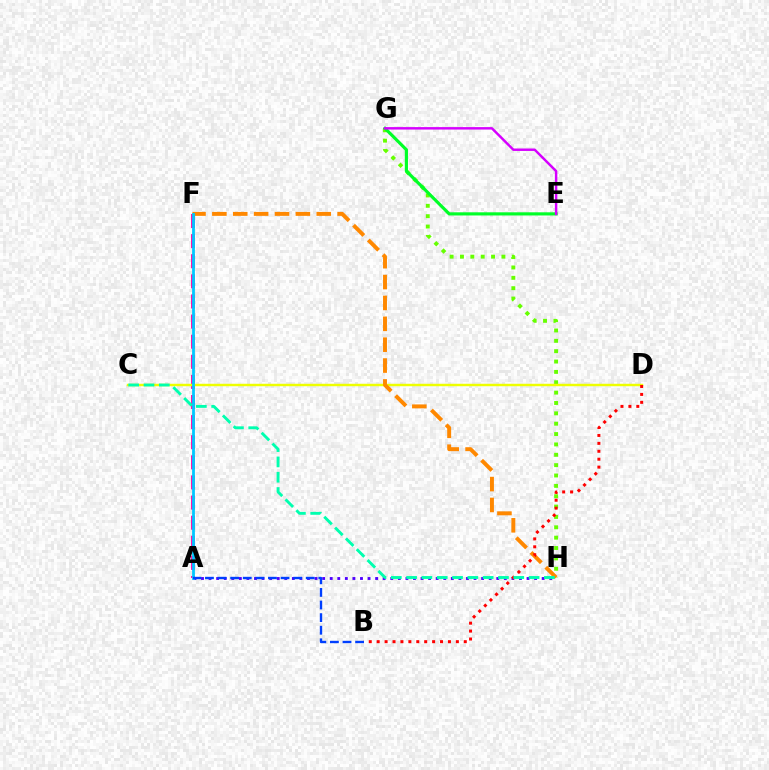{('G', 'H'): [{'color': '#66ff00', 'line_style': 'dotted', 'thickness': 2.81}], ('A', 'F'): [{'color': '#ff00a0', 'line_style': 'dashed', 'thickness': 2.73}, {'color': '#00c7ff', 'line_style': 'solid', 'thickness': 2.01}], ('E', 'G'): [{'color': '#00ff27', 'line_style': 'solid', 'thickness': 2.28}, {'color': '#d600ff', 'line_style': 'solid', 'thickness': 1.77}], ('A', 'H'): [{'color': '#4f00ff', 'line_style': 'dotted', 'thickness': 2.06}], ('C', 'D'): [{'color': '#eeff00', 'line_style': 'solid', 'thickness': 1.76}], ('F', 'H'): [{'color': '#ff8800', 'line_style': 'dashed', 'thickness': 2.84}], ('B', 'D'): [{'color': '#ff0000', 'line_style': 'dotted', 'thickness': 2.15}], ('C', 'H'): [{'color': '#00ffaf', 'line_style': 'dashed', 'thickness': 2.08}], ('A', 'B'): [{'color': '#003fff', 'line_style': 'dashed', 'thickness': 1.71}]}